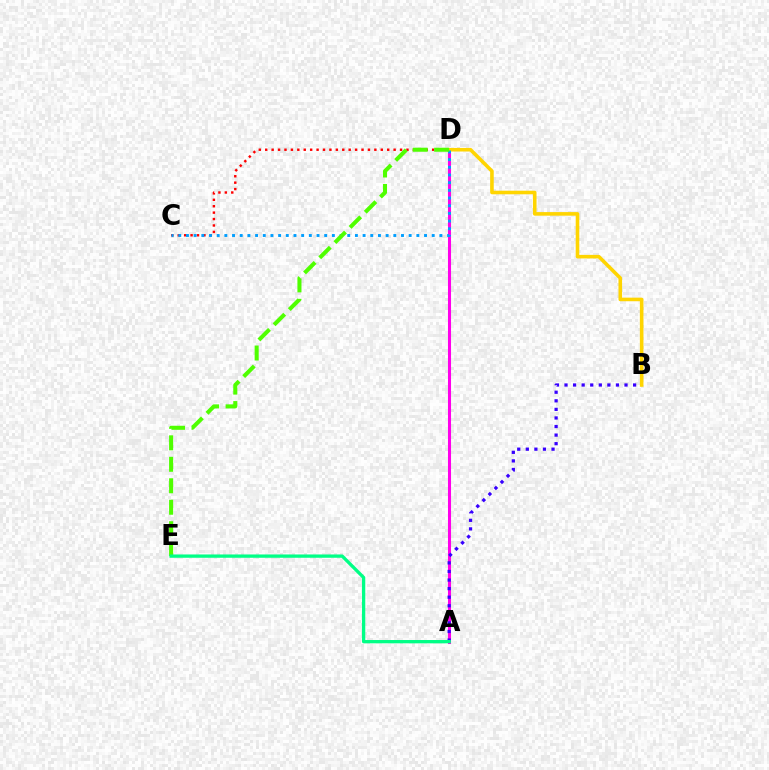{('A', 'D'): [{'color': '#ff00ed', 'line_style': 'solid', 'thickness': 2.2}], ('C', 'D'): [{'color': '#ff0000', 'line_style': 'dotted', 'thickness': 1.74}, {'color': '#009eff', 'line_style': 'dotted', 'thickness': 2.09}], ('A', 'B'): [{'color': '#3700ff', 'line_style': 'dotted', 'thickness': 2.33}], ('B', 'D'): [{'color': '#ffd500', 'line_style': 'solid', 'thickness': 2.58}], ('D', 'E'): [{'color': '#4fff00', 'line_style': 'dashed', 'thickness': 2.92}], ('A', 'E'): [{'color': '#00ff86', 'line_style': 'solid', 'thickness': 2.37}]}